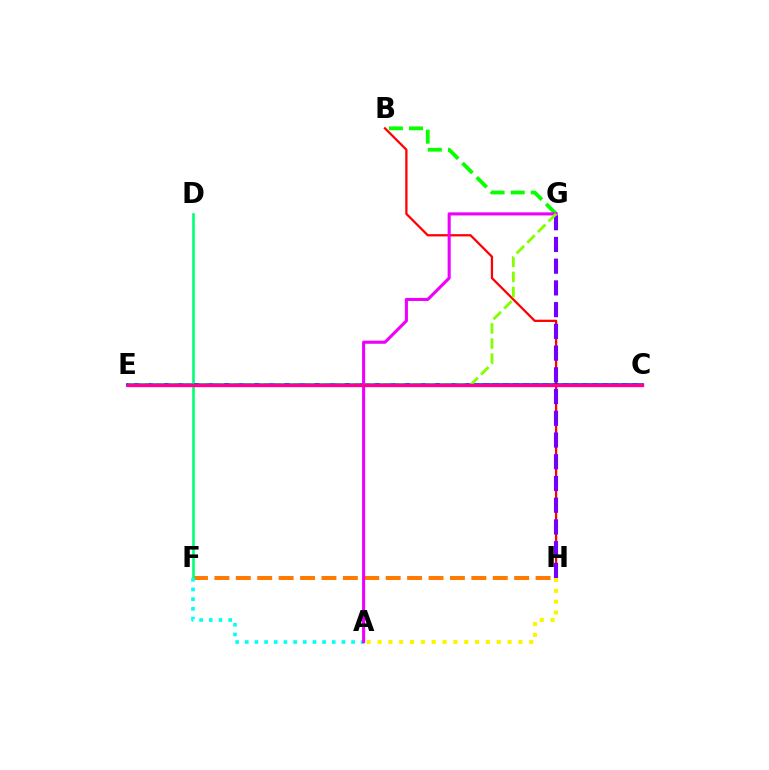{('B', 'H'): [{'color': '#ff0000', 'line_style': 'solid', 'thickness': 1.63}], ('F', 'H'): [{'color': '#ff7c00', 'line_style': 'dashed', 'thickness': 2.91}], ('B', 'G'): [{'color': '#08ff00', 'line_style': 'dashed', 'thickness': 2.73}], ('D', 'F'): [{'color': '#00ff74', 'line_style': 'solid', 'thickness': 1.89}], ('C', 'E'): [{'color': '#0010ff', 'line_style': 'solid', 'thickness': 2.58}, {'color': '#008cff', 'line_style': 'dotted', 'thickness': 2.7}, {'color': '#ff0094', 'line_style': 'solid', 'thickness': 2.41}], ('G', 'H'): [{'color': '#7200ff', 'line_style': 'dashed', 'thickness': 2.95}], ('A', 'F'): [{'color': '#00fff6', 'line_style': 'dotted', 'thickness': 2.63}], ('A', 'G'): [{'color': '#ee00ff', 'line_style': 'solid', 'thickness': 2.23}], ('E', 'G'): [{'color': '#84ff00', 'line_style': 'dashed', 'thickness': 2.05}], ('A', 'H'): [{'color': '#fcf500', 'line_style': 'dotted', 'thickness': 2.94}]}